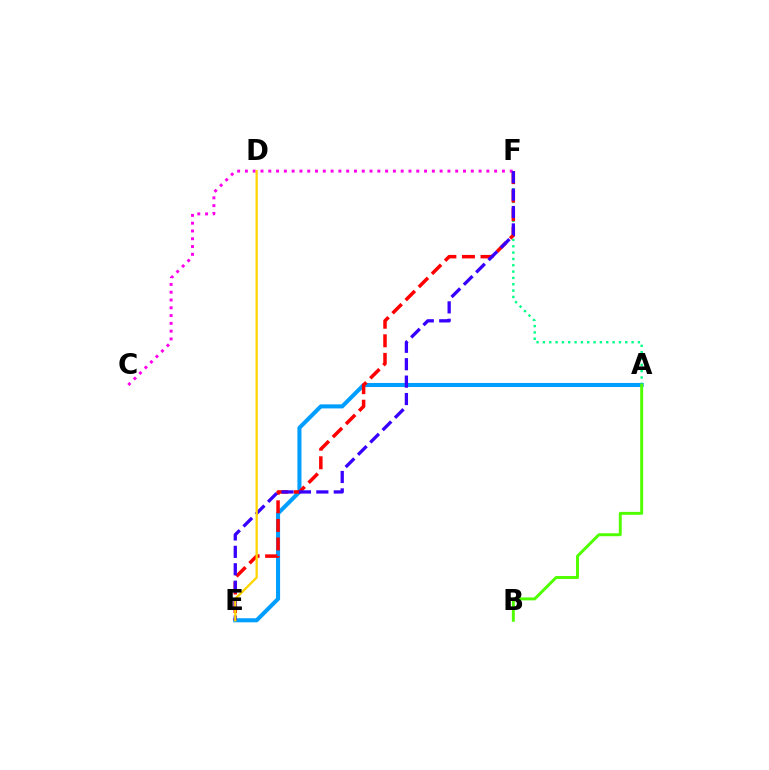{('A', 'F'): [{'color': '#00ff86', 'line_style': 'dotted', 'thickness': 1.72}], ('A', 'E'): [{'color': '#009eff', 'line_style': 'solid', 'thickness': 2.92}], ('A', 'B'): [{'color': '#4fff00', 'line_style': 'solid', 'thickness': 2.11}], ('E', 'F'): [{'color': '#ff0000', 'line_style': 'dashed', 'thickness': 2.52}, {'color': '#3700ff', 'line_style': 'dashed', 'thickness': 2.37}], ('C', 'F'): [{'color': '#ff00ed', 'line_style': 'dotted', 'thickness': 2.12}], ('D', 'E'): [{'color': '#ffd500', 'line_style': 'solid', 'thickness': 1.65}]}